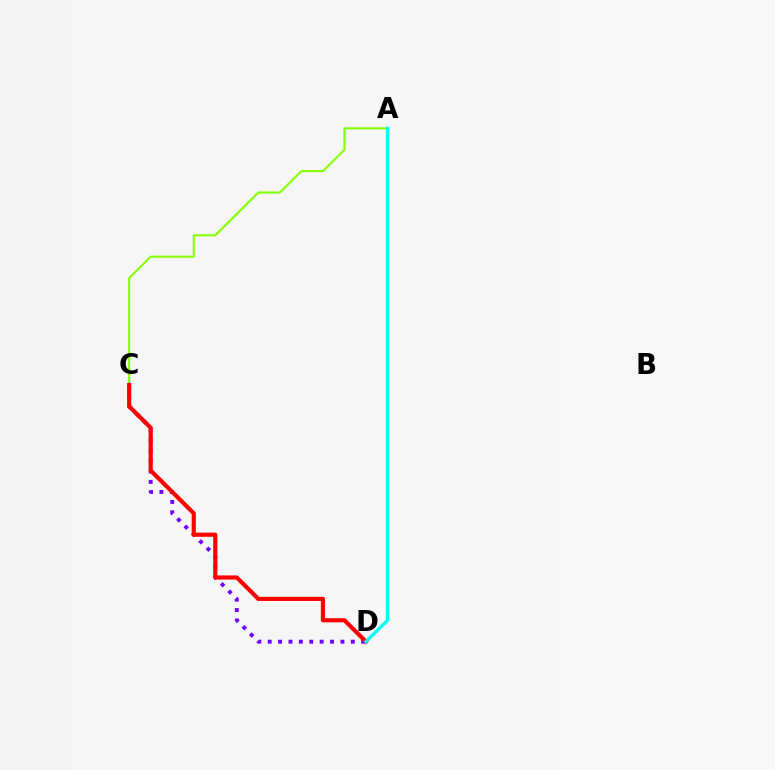{('C', 'D'): [{'color': '#7200ff', 'line_style': 'dotted', 'thickness': 2.82}, {'color': '#ff0000', 'line_style': 'solid', 'thickness': 2.99}], ('A', 'C'): [{'color': '#84ff00', 'line_style': 'solid', 'thickness': 1.5}], ('A', 'D'): [{'color': '#00fff6', 'line_style': 'solid', 'thickness': 2.33}]}